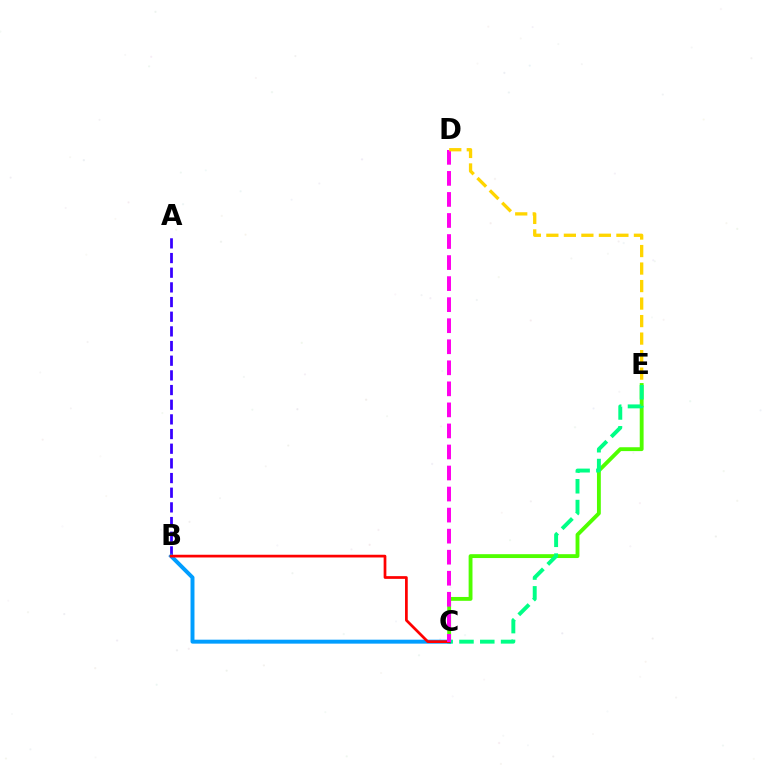{('A', 'B'): [{'color': '#3700ff', 'line_style': 'dashed', 'thickness': 1.99}], ('C', 'E'): [{'color': '#4fff00', 'line_style': 'solid', 'thickness': 2.78}, {'color': '#00ff86', 'line_style': 'dashed', 'thickness': 2.83}], ('B', 'C'): [{'color': '#009eff', 'line_style': 'solid', 'thickness': 2.84}, {'color': '#ff0000', 'line_style': 'solid', 'thickness': 1.96}], ('C', 'D'): [{'color': '#ff00ed', 'line_style': 'dashed', 'thickness': 2.86}], ('D', 'E'): [{'color': '#ffd500', 'line_style': 'dashed', 'thickness': 2.38}]}